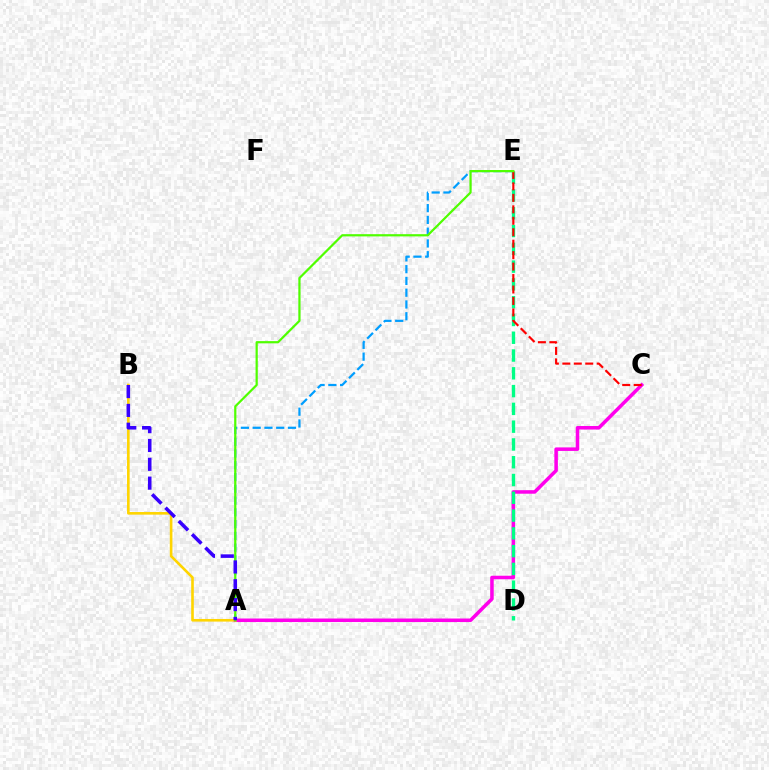{('A', 'E'): [{'color': '#009eff', 'line_style': 'dashed', 'thickness': 1.6}, {'color': '#4fff00', 'line_style': 'solid', 'thickness': 1.6}], ('A', 'C'): [{'color': '#ff00ed', 'line_style': 'solid', 'thickness': 2.54}], ('A', 'B'): [{'color': '#ffd500', 'line_style': 'solid', 'thickness': 1.89}, {'color': '#3700ff', 'line_style': 'dashed', 'thickness': 2.56}], ('D', 'E'): [{'color': '#00ff86', 'line_style': 'dashed', 'thickness': 2.42}], ('C', 'E'): [{'color': '#ff0000', 'line_style': 'dashed', 'thickness': 1.56}]}